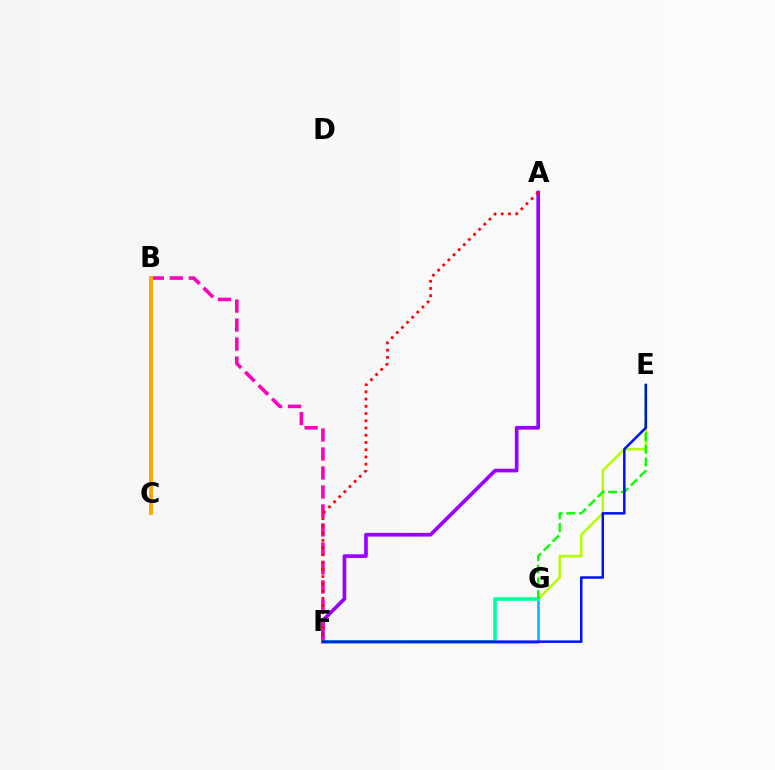{('F', 'G'): [{'color': '#00b5ff', 'line_style': 'solid', 'thickness': 1.82}, {'color': '#00ff9d', 'line_style': 'solid', 'thickness': 2.59}], ('A', 'F'): [{'color': '#9b00ff', 'line_style': 'solid', 'thickness': 2.64}, {'color': '#ff0000', 'line_style': 'dotted', 'thickness': 1.97}], ('E', 'G'): [{'color': '#b3ff00', 'line_style': 'solid', 'thickness': 1.8}, {'color': '#08ff00', 'line_style': 'dashed', 'thickness': 1.72}], ('B', 'F'): [{'color': '#ff00bd', 'line_style': 'dashed', 'thickness': 2.58}], ('B', 'C'): [{'color': '#ffa500', 'line_style': 'solid', 'thickness': 2.81}], ('E', 'F'): [{'color': '#0010ff', 'line_style': 'solid', 'thickness': 1.8}]}